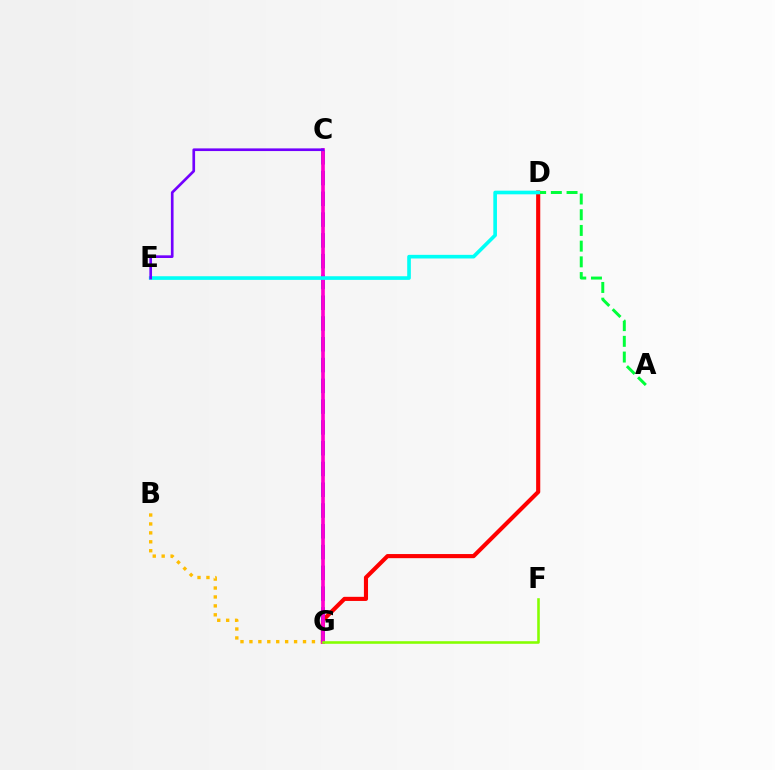{('D', 'G'): [{'color': '#ff0000', 'line_style': 'solid', 'thickness': 2.97}], ('A', 'D'): [{'color': '#00ff39', 'line_style': 'dashed', 'thickness': 2.13}], ('B', 'G'): [{'color': '#ffbd00', 'line_style': 'dotted', 'thickness': 2.43}], ('C', 'G'): [{'color': '#004bff', 'line_style': 'dashed', 'thickness': 2.82}, {'color': '#ff00cf', 'line_style': 'solid', 'thickness': 2.65}], ('F', 'G'): [{'color': '#84ff00', 'line_style': 'solid', 'thickness': 1.86}], ('D', 'E'): [{'color': '#00fff6', 'line_style': 'solid', 'thickness': 2.62}], ('C', 'E'): [{'color': '#7200ff', 'line_style': 'solid', 'thickness': 1.92}]}